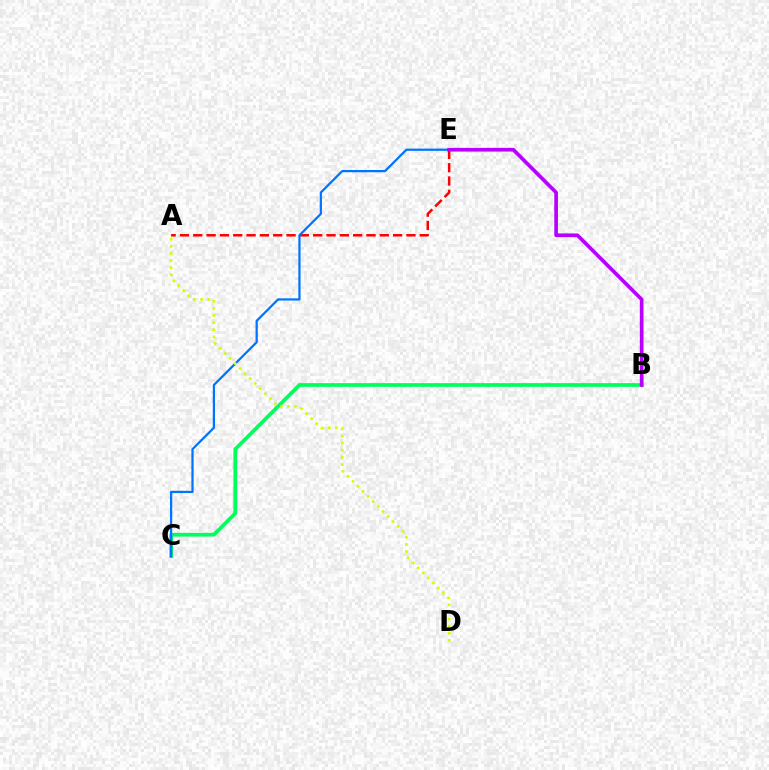{('B', 'C'): [{'color': '#00ff5c', 'line_style': 'solid', 'thickness': 2.68}], ('A', 'E'): [{'color': '#ff0000', 'line_style': 'dashed', 'thickness': 1.81}], ('C', 'E'): [{'color': '#0074ff', 'line_style': 'solid', 'thickness': 1.61}], ('A', 'D'): [{'color': '#d1ff00', 'line_style': 'dotted', 'thickness': 1.93}], ('B', 'E'): [{'color': '#b900ff', 'line_style': 'solid', 'thickness': 2.66}]}